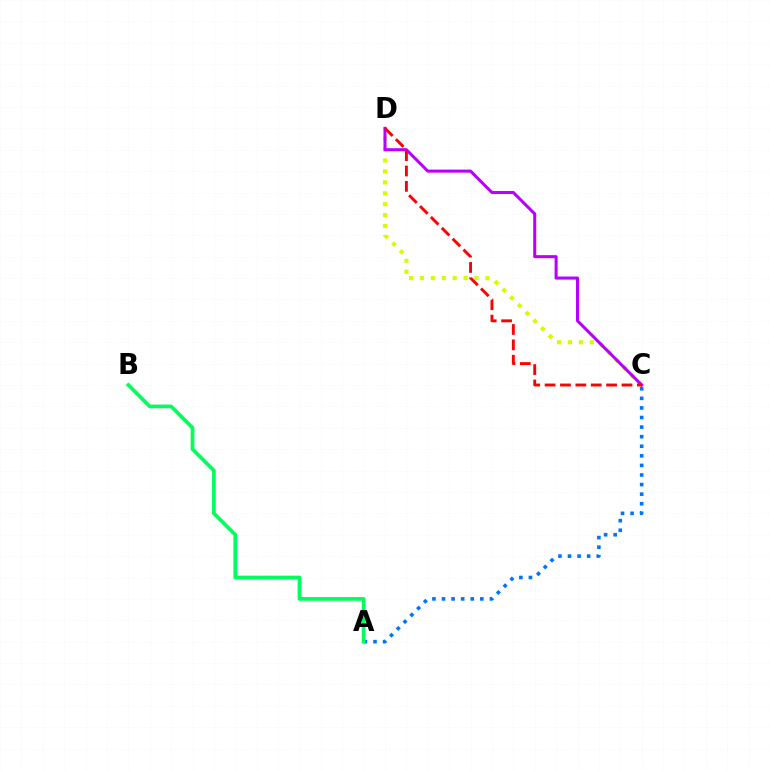{('A', 'C'): [{'color': '#0074ff', 'line_style': 'dotted', 'thickness': 2.6}], ('C', 'D'): [{'color': '#d1ff00', 'line_style': 'dotted', 'thickness': 2.97}, {'color': '#b900ff', 'line_style': 'solid', 'thickness': 2.2}, {'color': '#ff0000', 'line_style': 'dashed', 'thickness': 2.09}], ('A', 'B'): [{'color': '#00ff5c', 'line_style': 'solid', 'thickness': 2.67}]}